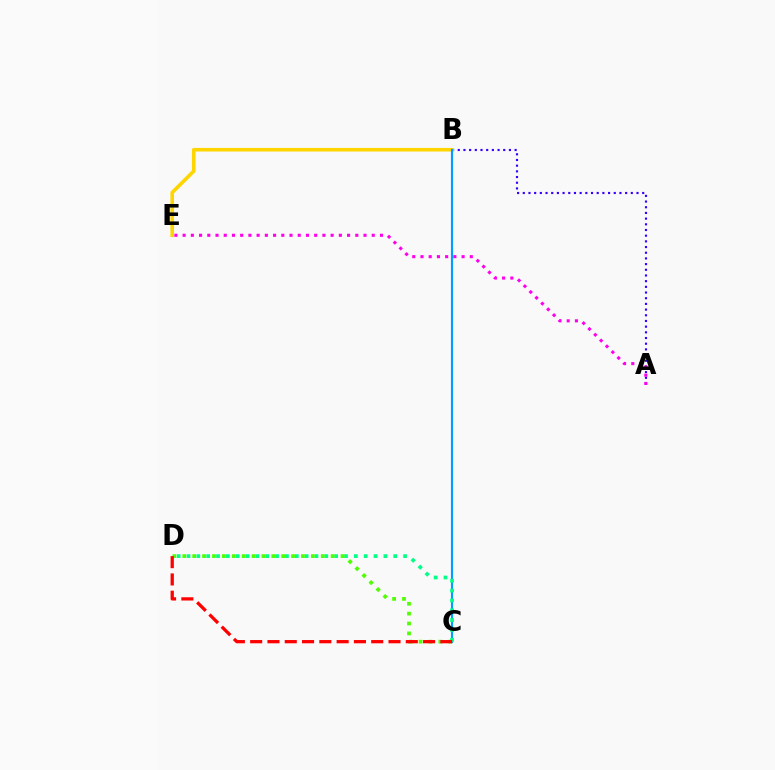{('A', 'B'): [{'color': '#3700ff', 'line_style': 'dotted', 'thickness': 1.54}], ('B', 'E'): [{'color': '#ffd500', 'line_style': 'solid', 'thickness': 2.59}], ('B', 'C'): [{'color': '#009eff', 'line_style': 'solid', 'thickness': 1.55}], ('C', 'D'): [{'color': '#00ff86', 'line_style': 'dotted', 'thickness': 2.67}, {'color': '#4fff00', 'line_style': 'dotted', 'thickness': 2.69}, {'color': '#ff0000', 'line_style': 'dashed', 'thickness': 2.35}], ('A', 'E'): [{'color': '#ff00ed', 'line_style': 'dotted', 'thickness': 2.23}]}